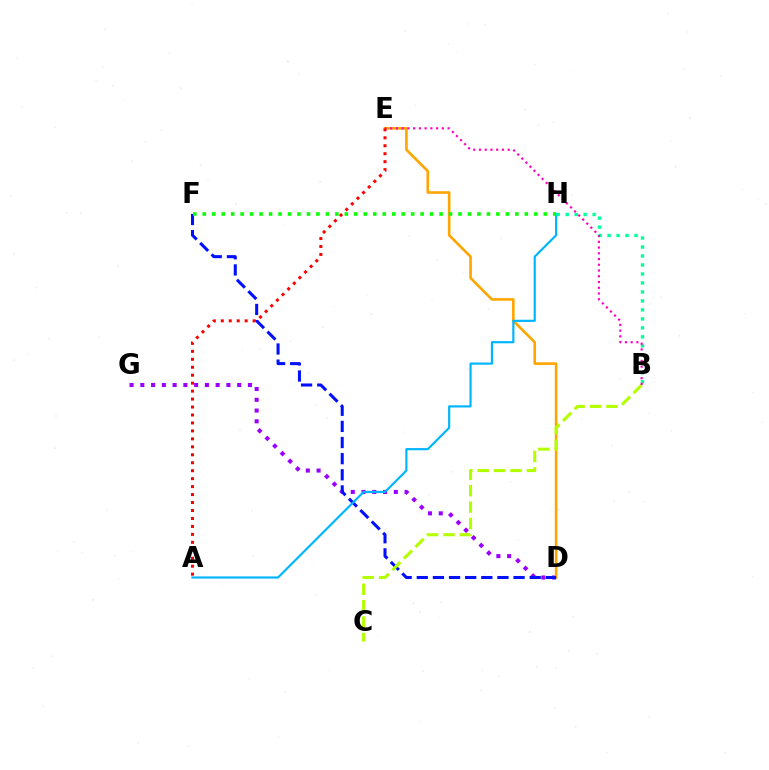{('D', 'G'): [{'color': '#9b00ff', 'line_style': 'dotted', 'thickness': 2.92}], ('D', 'E'): [{'color': '#ffa500', 'line_style': 'solid', 'thickness': 1.89}], ('D', 'F'): [{'color': '#0010ff', 'line_style': 'dashed', 'thickness': 2.19}], ('A', 'H'): [{'color': '#00b5ff', 'line_style': 'solid', 'thickness': 1.57}], ('B', 'H'): [{'color': '#00ff9d', 'line_style': 'dotted', 'thickness': 2.44}], ('B', 'C'): [{'color': '#b3ff00', 'line_style': 'dashed', 'thickness': 2.23}], ('A', 'E'): [{'color': '#ff0000', 'line_style': 'dotted', 'thickness': 2.16}], ('B', 'E'): [{'color': '#ff00bd', 'line_style': 'dotted', 'thickness': 1.56}], ('F', 'H'): [{'color': '#08ff00', 'line_style': 'dotted', 'thickness': 2.57}]}